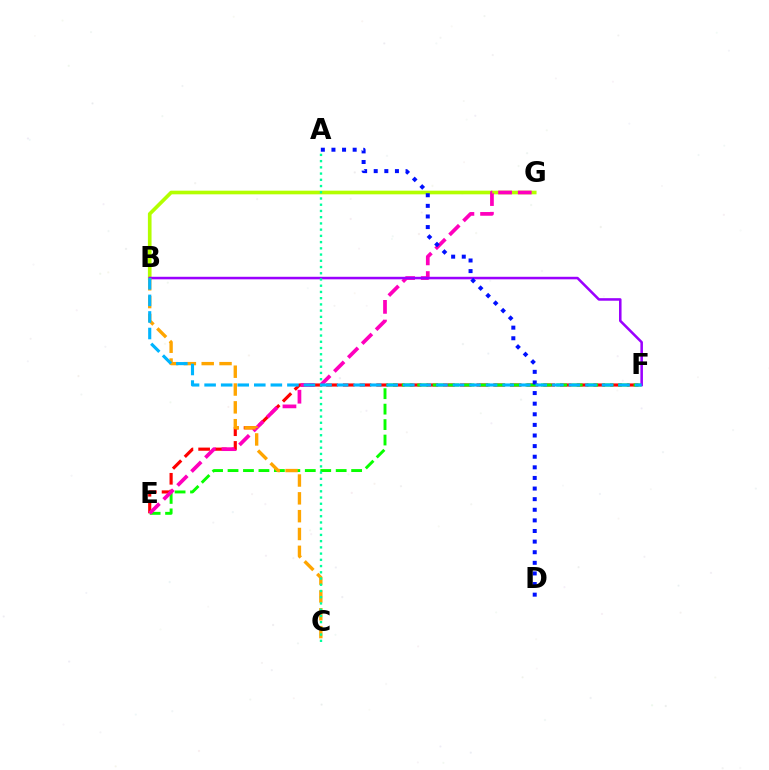{('B', 'G'): [{'color': '#b3ff00', 'line_style': 'solid', 'thickness': 2.63}], ('E', 'F'): [{'color': '#ff0000', 'line_style': 'dashed', 'thickness': 2.27}, {'color': '#08ff00', 'line_style': 'dashed', 'thickness': 2.1}], ('E', 'G'): [{'color': '#ff00bd', 'line_style': 'dashed', 'thickness': 2.67}], ('B', 'F'): [{'color': '#9b00ff', 'line_style': 'solid', 'thickness': 1.83}, {'color': '#00b5ff', 'line_style': 'dashed', 'thickness': 2.25}], ('B', 'C'): [{'color': '#ffa500', 'line_style': 'dashed', 'thickness': 2.42}], ('A', 'C'): [{'color': '#00ff9d', 'line_style': 'dotted', 'thickness': 1.69}], ('A', 'D'): [{'color': '#0010ff', 'line_style': 'dotted', 'thickness': 2.88}]}